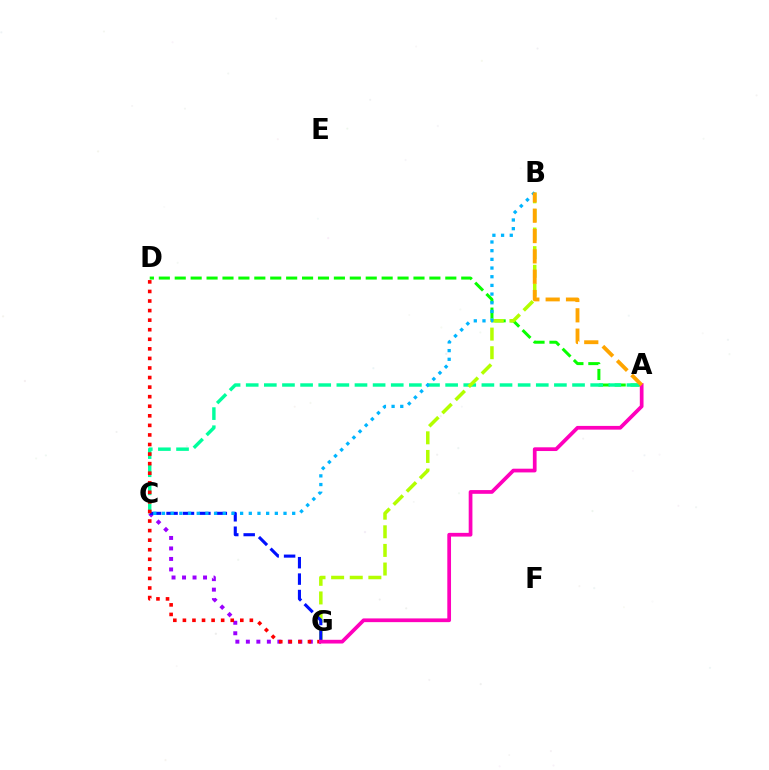{('C', 'G'): [{'color': '#9b00ff', 'line_style': 'dotted', 'thickness': 2.85}, {'color': '#0010ff', 'line_style': 'dashed', 'thickness': 2.23}], ('A', 'D'): [{'color': '#08ff00', 'line_style': 'dashed', 'thickness': 2.16}], ('A', 'C'): [{'color': '#00ff9d', 'line_style': 'dashed', 'thickness': 2.46}], ('B', 'G'): [{'color': '#b3ff00', 'line_style': 'dashed', 'thickness': 2.53}], ('B', 'C'): [{'color': '#00b5ff', 'line_style': 'dotted', 'thickness': 2.36}], ('D', 'G'): [{'color': '#ff0000', 'line_style': 'dotted', 'thickness': 2.6}], ('A', 'G'): [{'color': '#ff00bd', 'line_style': 'solid', 'thickness': 2.68}], ('A', 'B'): [{'color': '#ffa500', 'line_style': 'dashed', 'thickness': 2.76}]}